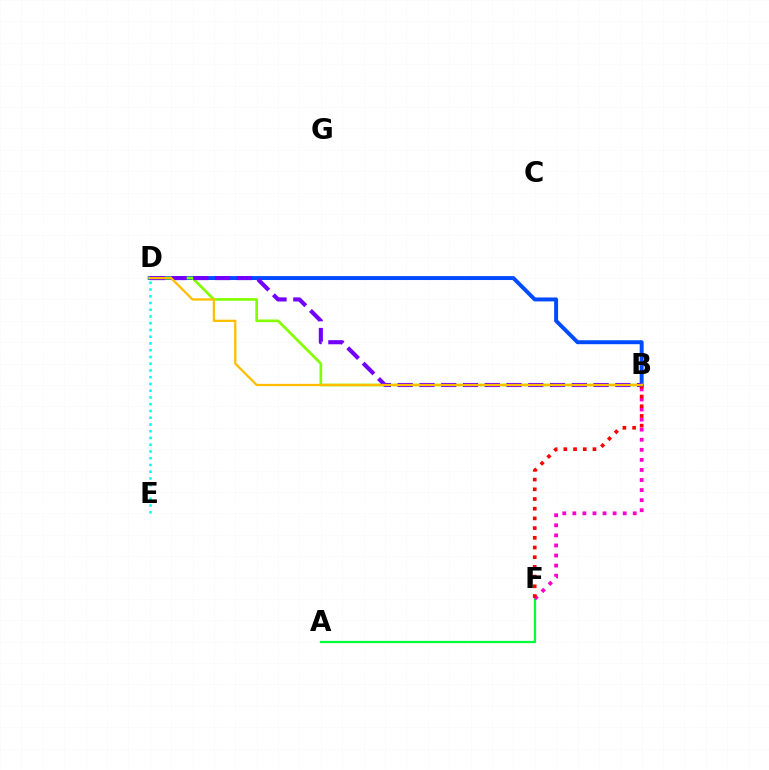{('B', 'D'): [{'color': '#004bff', 'line_style': 'solid', 'thickness': 2.84}, {'color': '#84ff00', 'line_style': 'solid', 'thickness': 1.94}, {'color': '#7200ff', 'line_style': 'dashed', 'thickness': 2.96}, {'color': '#ffbd00', 'line_style': 'solid', 'thickness': 1.64}], ('A', 'F'): [{'color': '#00ff39', 'line_style': 'solid', 'thickness': 1.62}], ('B', 'F'): [{'color': '#ff00cf', 'line_style': 'dotted', 'thickness': 2.74}, {'color': '#ff0000', 'line_style': 'dotted', 'thickness': 2.64}], ('D', 'E'): [{'color': '#00fff6', 'line_style': 'dotted', 'thickness': 1.83}]}